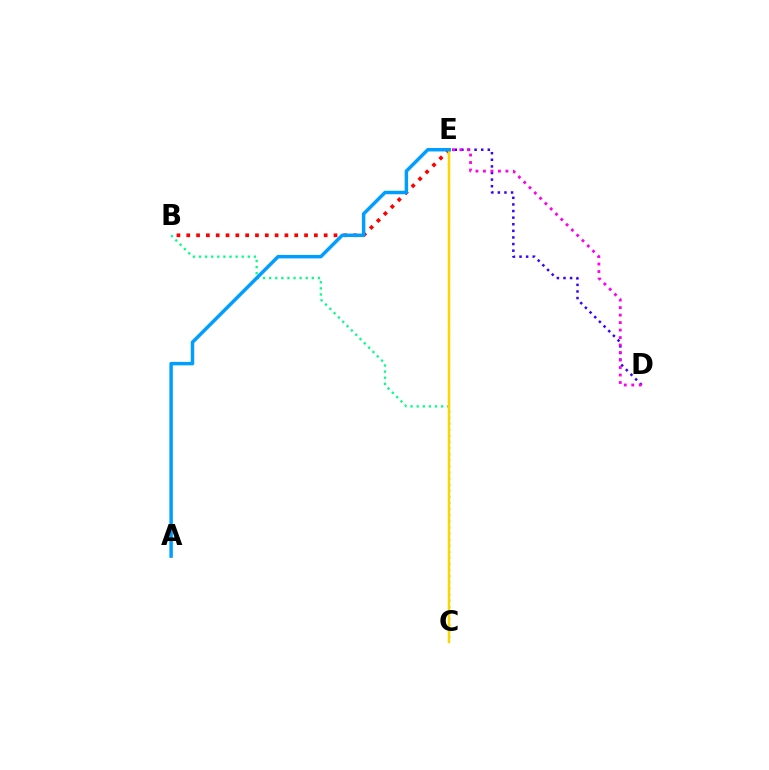{('B', 'C'): [{'color': '#00ff86', 'line_style': 'dotted', 'thickness': 1.66}], ('B', 'E'): [{'color': '#ff0000', 'line_style': 'dotted', 'thickness': 2.67}], ('C', 'E'): [{'color': '#4fff00', 'line_style': 'dashed', 'thickness': 1.51}, {'color': '#ffd500', 'line_style': 'solid', 'thickness': 1.75}], ('D', 'E'): [{'color': '#3700ff', 'line_style': 'dotted', 'thickness': 1.79}, {'color': '#ff00ed', 'line_style': 'dotted', 'thickness': 2.03}], ('A', 'E'): [{'color': '#009eff', 'line_style': 'solid', 'thickness': 2.5}]}